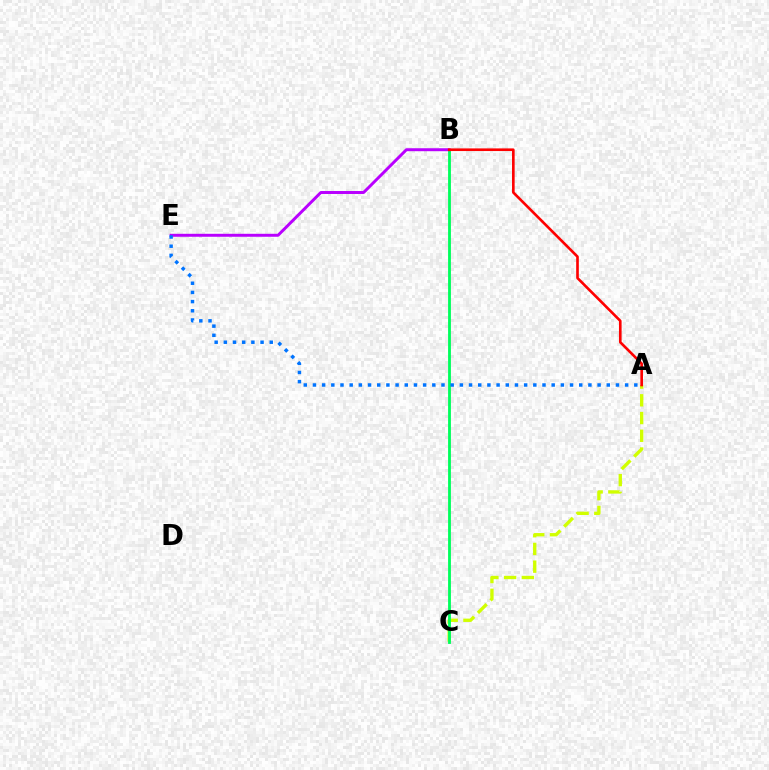{('A', 'C'): [{'color': '#d1ff00', 'line_style': 'dashed', 'thickness': 2.41}], ('B', 'C'): [{'color': '#00ff5c', 'line_style': 'solid', 'thickness': 2.04}], ('B', 'E'): [{'color': '#b900ff', 'line_style': 'solid', 'thickness': 2.13}], ('A', 'B'): [{'color': '#ff0000', 'line_style': 'solid', 'thickness': 1.9}], ('A', 'E'): [{'color': '#0074ff', 'line_style': 'dotted', 'thickness': 2.49}]}